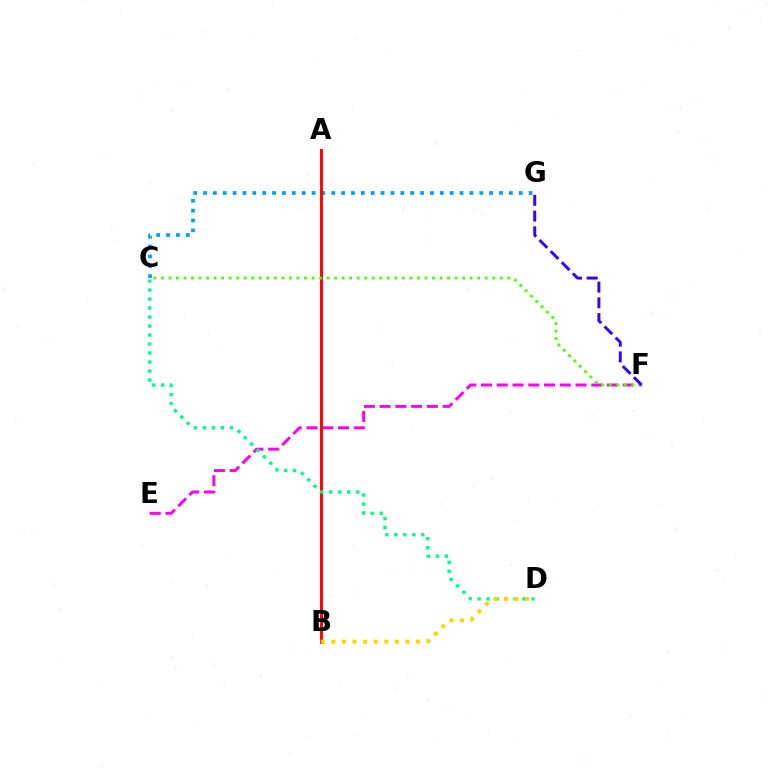{('E', 'F'): [{'color': '#ff00ed', 'line_style': 'dashed', 'thickness': 2.14}], ('C', 'G'): [{'color': '#009eff', 'line_style': 'dotted', 'thickness': 2.68}], ('A', 'B'): [{'color': '#ff0000', 'line_style': 'solid', 'thickness': 2.09}], ('C', 'D'): [{'color': '#00ff86', 'line_style': 'dotted', 'thickness': 2.44}], ('C', 'F'): [{'color': '#4fff00', 'line_style': 'dotted', 'thickness': 2.05}], ('B', 'D'): [{'color': '#ffd500', 'line_style': 'dotted', 'thickness': 2.87}], ('F', 'G'): [{'color': '#3700ff', 'line_style': 'dashed', 'thickness': 2.14}]}